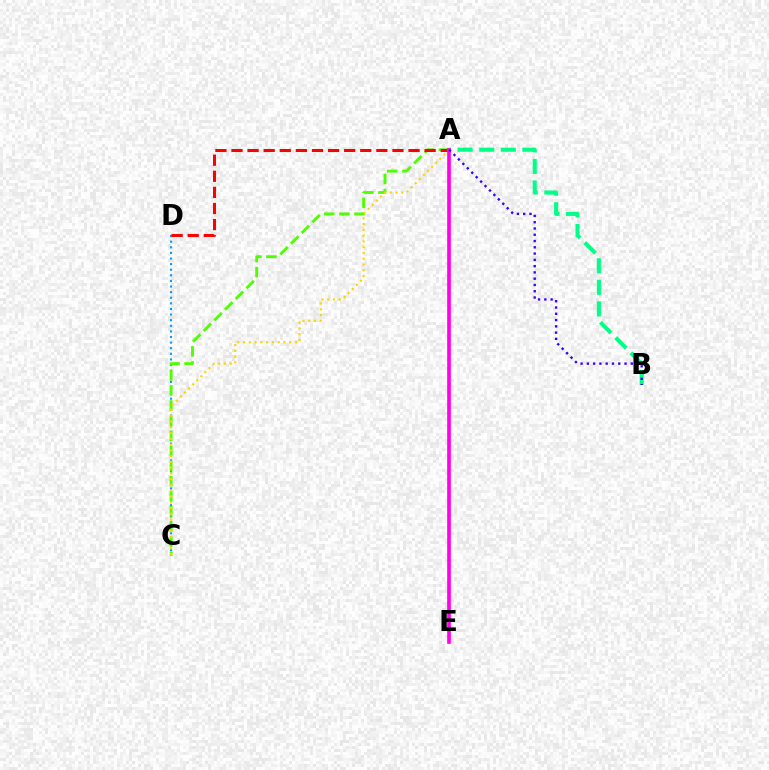{('C', 'D'): [{'color': '#009eff', 'line_style': 'dotted', 'thickness': 1.52}], ('A', 'B'): [{'color': '#00ff86', 'line_style': 'dashed', 'thickness': 2.93}, {'color': '#3700ff', 'line_style': 'dotted', 'thickness': 1.71}], ('A', 'C'): [{'color': '#4fff00', 'line_style': 'dashed', 'thickness': 2.05}, {'color': '#ffd500', 'line_style': 'dotted', 'thickness': 1.57}], ('A', 'D'): [{'color': '#ff0000', 'line_style': 'dashed', 'thickness': 2.19}], ('A', 'E'): [{'color': '#ff00ed', 'line_style': 'solid', 'thickness': 2.63}]}